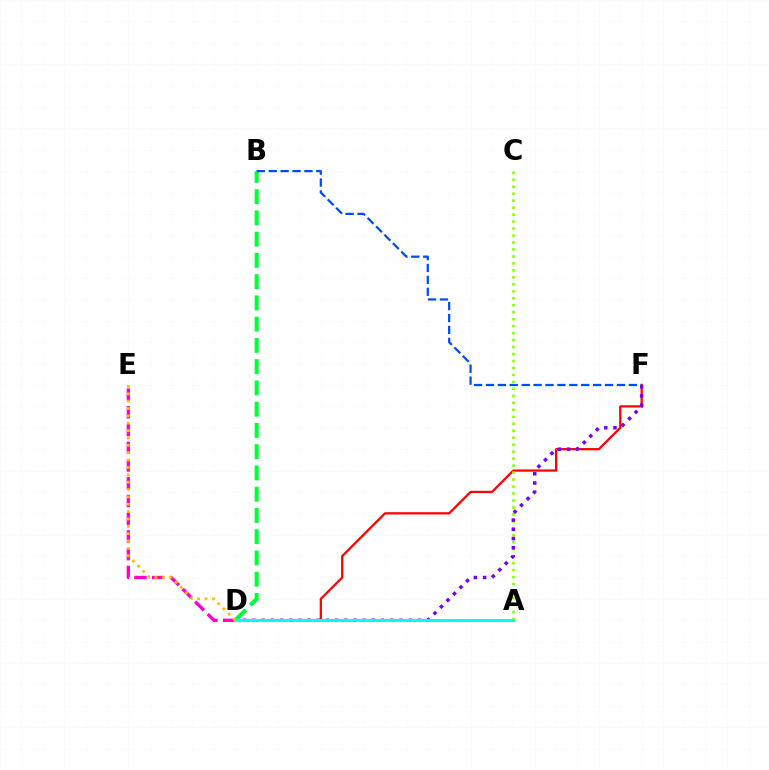{('D', 'E'): [{'color': '#ff00cf', 'line_style': 'dashed', 'thickness': 2.41}, {'color': '#ffbd00', 'line_style': 'dotted', 'thickness': 2.0}], ('D', 'F'): [{'color': '#ff0000', 'line_style': 'solid', 'thickness': 1.63}, {'color': '#7200ff', 'line_style': 'dotted', 'thickness': 2.5}], ('A', 'C'): [{'color': '#84ff00', 'line_style': 'dotted', 'thickness': 1.89}], ('B', 'D'): [{'color': '#00ff39', 'line_style': 'dashed', 'thickness': 2.89}], ('B', 'F'): [{'color': '#004bff', 'line_style': 'dashed', 'thickness': 1.62}], ('A', 'D'): [{'color': '#00fff6', 'line_style': 'solid', 'thickness': 2.14}]}